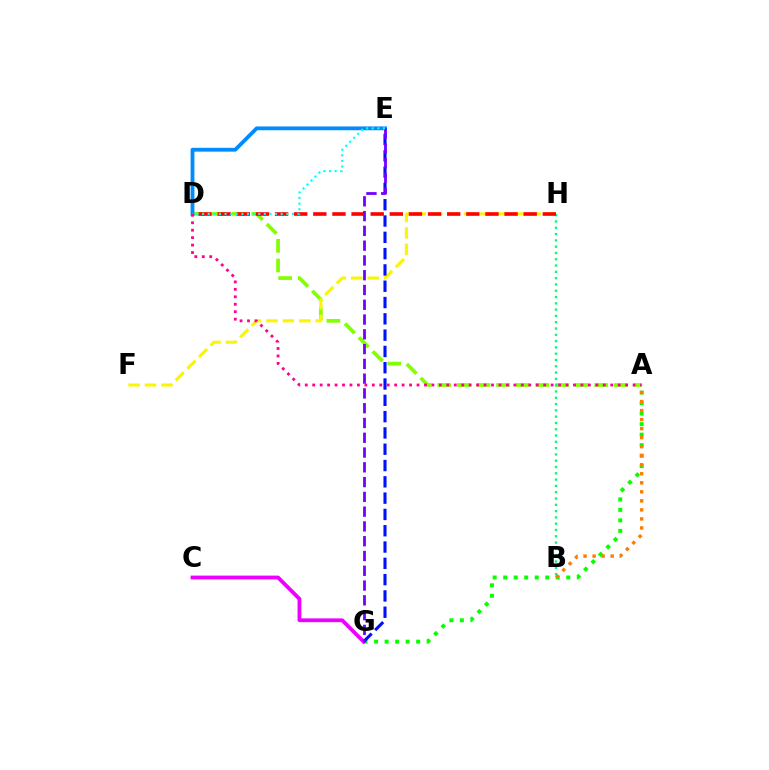{('A', 'D'): [{'color': '#84ff00', 'line_style': 'dashed', 'thickness': 2.67}, {'color': '#ff0094', 'line_style': 'dotted', 'thickness': 2.02}], ('F', 'H'): [{'color': '#fcf500', 'line_style': 'dashed', 'thickness': 2.23}], ('D', 'E'): [{'color': '#008cff', 'line_style': 'solid', 'thickness': 2.74}, {'color': '#00fff6', 'line_style': 'dotted', 'thickness': 1.52}], ('A', 'G'): [{'color': '#08ff00', 'line_style': 'dotted', 'thickness': 2.86}], ('C', 'G'): [{'color': '#ee00ff', 'line_style': 'solid', 'thickness': 2.73}], ('E', 'G'): [{'color': '#0010ff', 'line_style': 'dashed', 'thickness': 2.21}, {'color': '#7200ff', 'line_style': 'dashed', 'thickness': 2.01}], ('B', 'H'): [{'color': '#00ff74', 'line_style': 'dotted', 'thickness': 1.71}], ('D', 'H'): [{'color': '#ff0000', 'line_style': 'dashed', 'thickness': 2.6}], ('A', 'B'): [{'color': '#ff7c00', 'line_style': 'dotted', 'thickness': 2.45}]}